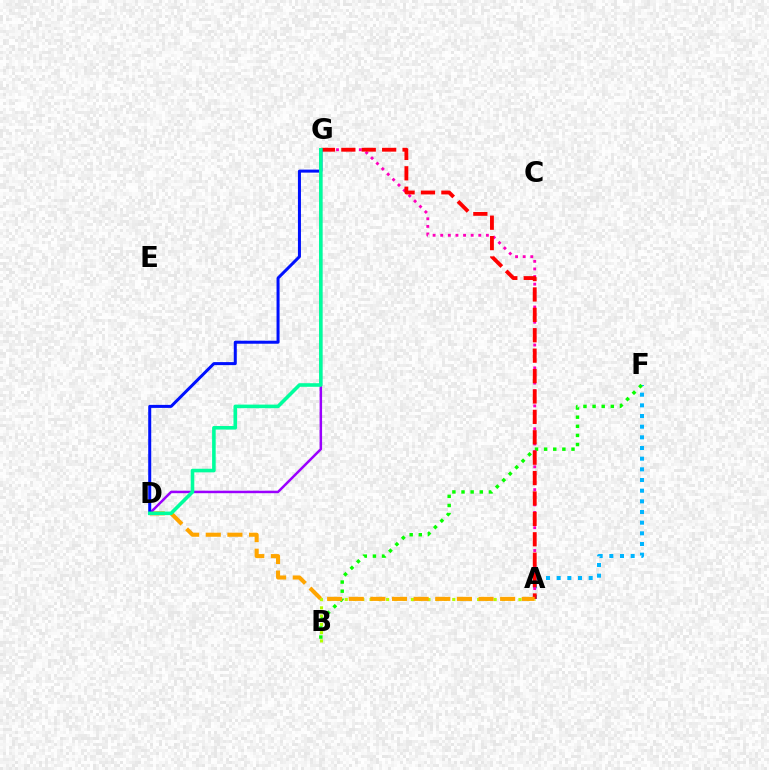{('A', 'B'): [{'color': '#b3ff00', 'line_style': 'dotted', 'thickness': 2.25}], ('A', 'F'): [{'color': '#00b5ff', 'line_style': 'dotted', 'thickness': 2.9}], ('B', 'F'): [{'color': '#08ff00', 'line_style': 'dotted', 'thickness': 2.48}], ('A', 'G'): [{'color': '#ff00bd', 'line_style': 'dotted', 'thickness': 2.07}, {'color': '#ff0000', 'line_style': 'dashed', 'thickness': 2.77}], ('A', 'D'): [{'color': '#ffa500', 'line_style': 'dashed', 'thickness': 2.94}], ('D', 'G'): [{'color': '#9b00ff', 'line_style': 'solid', 'thickness': 1.8}, {'color': '#0010ff', 'line_style': 'solid', 'thickness': 2.17}, {'color': '#00ff9d', 'line_style': 'solid', 'thickness': 2.58}]}